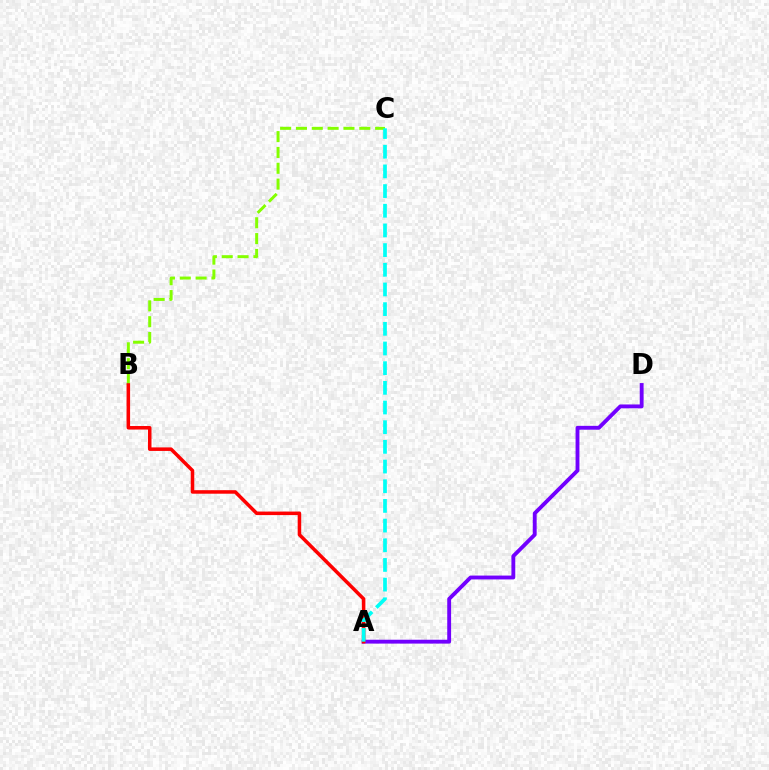{('A', 'D'): [{'color': '#7200ff', 'line_style': 'solid', 'thickness': 2.78}], ('B', 'C'): [{'color': '#84ff00', 'line_style': 'dashed', 'thickness': 2.15}], ('A', 'B'): [{'color': '#ff0000', 'line_style': 'solid', 'thickness': 2.54}], ('A', 'C'): [{'color': '#00fff6', 'line_style': 'dashed', 'thickness': 2.67}]}